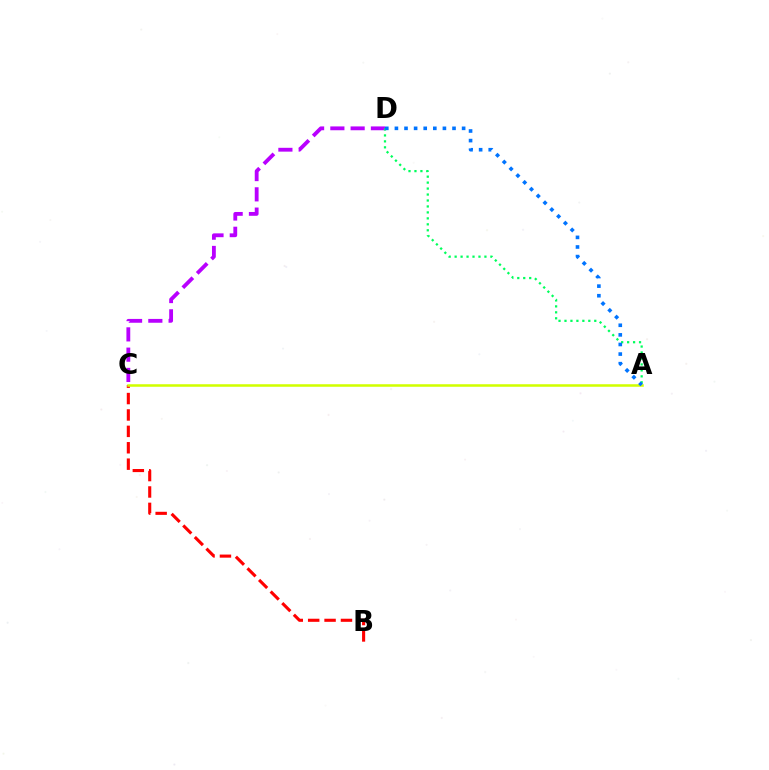{('C', 'D'): [{'color': '#b900ff', 'line_style': 'dashed', 'thickness': 2.75}], ('B', 'C'): [{'color': '#ff0000', 'line_style': 'dashed', 'thickness': 2.23}], ('A', 'C'): [{'color': '#d1ff00', 'line_style': 'solid', 'thickness': 1.82}], ('A', 'D'): [{'color': '#00ff5c', 'line_style': 'dotted', 'thickness': 1.62}, {'color': '#0074ff', 'line_style': 'dotted', 'thickness': 2.61}]}